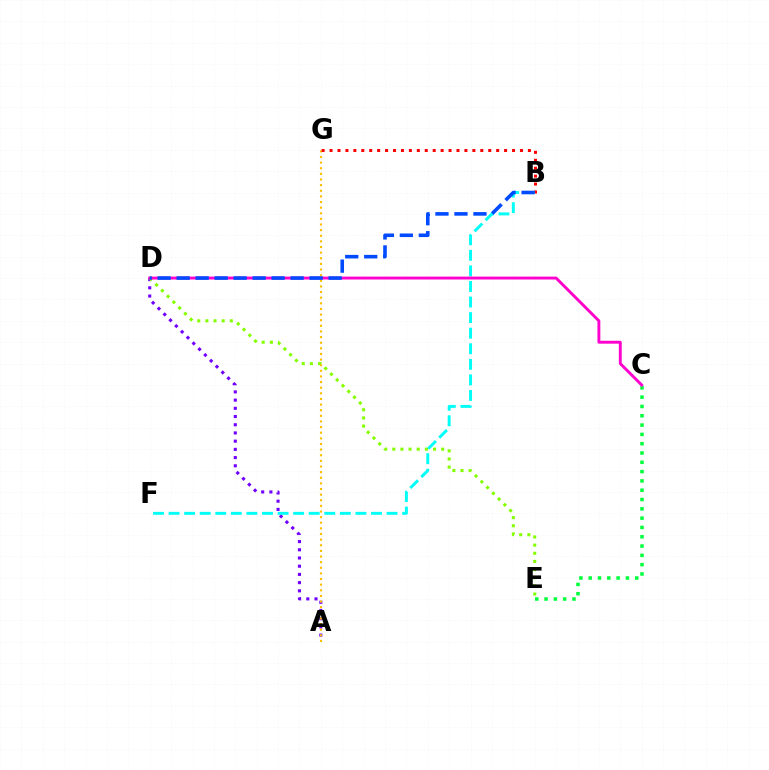{('A', 'D'): [{'color': '#7200ff', 'line_style': 'dotted', 'thickness': 2.23}], ('A', 'G'): [{'color': '#ffbd00', 'line_style': 'dotted', 'thickness': 1.53}], ('C', 'E'): [{'color': '#00ff39', 'line_style': 'dotted', 'thickness': 2.53}], ('D', 'E'): [{'color': '#84ff00', 'line_style': 'dotted', 'thickness': 2.21}], ('B', 'G'): [{'color': '#ff0000', 'line_style': 'dotted', 'thickness': 2.16}], ('B', 'F'): [{'color': '#00fff6', 'line_style': 'dashed', 'thickness': 2.12}], ('C', 'D'): [{'color': '#ff00cf', 'line_style': 'solid', 'thickness': 2.08}], ('B', 'D'): [{'color': '#004bff', 'line_style': 'dashed', 'thickness': 2.58}]}